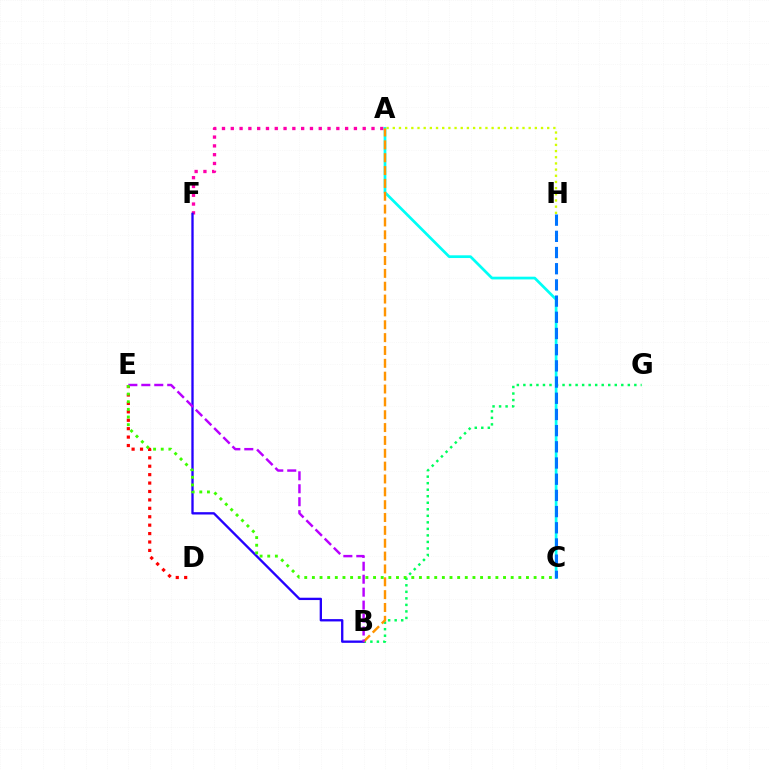{('A', 'F'): [{'color': '#ff00ac', 'line_style': 'dotted', 'thickness': 2.39}], ('B', 'G'): [{'color': '#00ff5c', 'line_style': 'dotted', 'thickness': 1.77}], ('B', 'F'): [{'color': '#2500ff', 'line_style': 'solid', 'thickness': 1.68}], ('D', 'E'): [{'color': '#ff0000', 'line_style': 'dotted', 'thickness': 2.29}], ('A', 'C'): [{'color': '#00fff6', 'line_style': 'solid', 'thickness': 1.96}], ('A', 'B'): [{'color': '#ff9400', 'line_style': 'dashed', 'thickness': 1.75}], ('B', 'E'): [{'color': '#b900ff', 'line_style': 'dashed', 'thickness': 1.76}], ('C', 'H'): [{'color': '#0074ff', 'line_style': 'dashed', 'thickness': 2.2}], ('A', 'H'): [{'color': '#d1ff00', 'line_style': 'dotted', 'thickness': 1.68}], ('C', 'E'): [{'color': '#3dff00', 'line_style': 'dotted', 'thickness': 2.08}]}